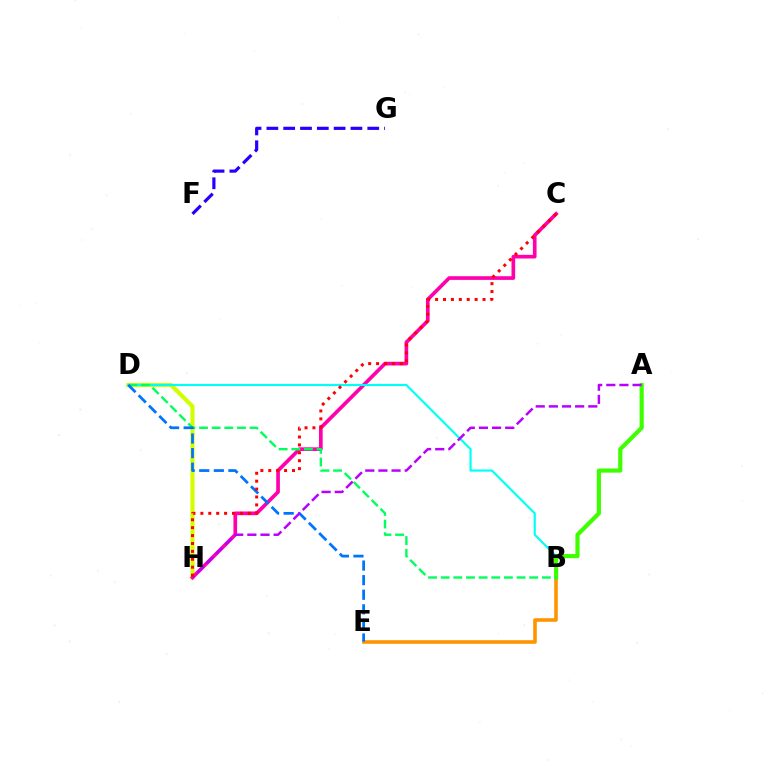{('D', 'H'): [{'color': '#d1ff00', 'line_style': 'solid', 'thickness': 2.99}], ('C', 'H'): [{'color': '#ff00ac', 'line_style': 'solid', 'thickness': 2.64}, {'color': '#ff0000', 'line_style': 'dotted', 'thickness': 2.15}], ('B', 'D'): [{'color': '#00fff6', 'line_style': 'solid', 'thickness': 1.56}, {'color': '#00ff5c', 'line_style': 'dashed', 'thickness': 1.72}], ('B', 'E'): [{'color': '#ff9400', 'line_style': 'solid', 'thickness': 2.59}], ('A', 'B'): [{'color': '#3dff00', 'line_style': 'solid', 'thickness': 2.99}], ('D', 'E'): [{'color': '#0074ff', 'line_style': 'dashed', 'thickness': 1.98}], ('A', 'H'): [{'color': '#b900ff', 'line_style': 'dashed', 'thickness': 1.78}], ('F', 'G'): [{'color': '#2500ff', 'line_style': 'dashed', 'thickness': 2.28}]}